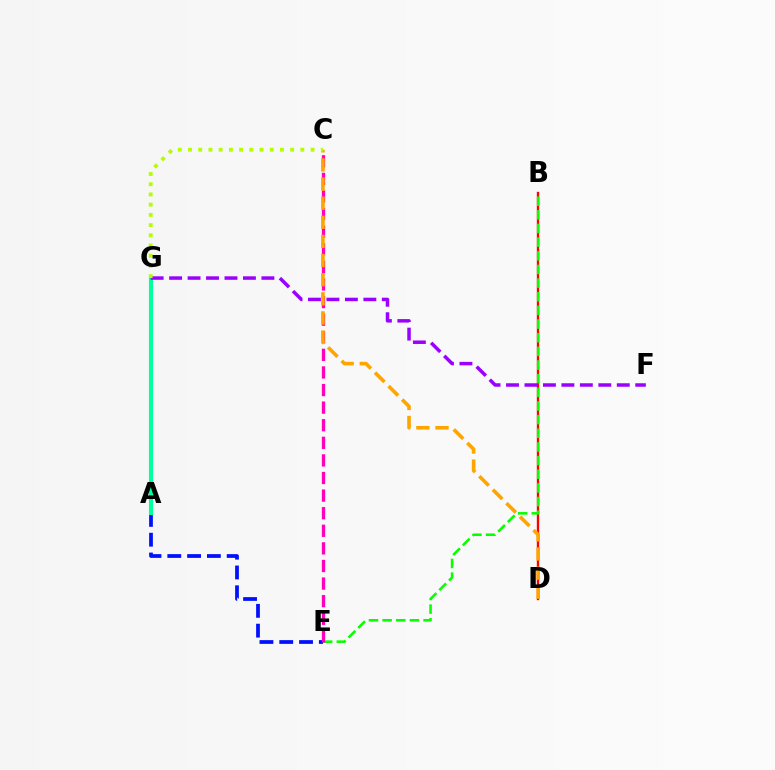{('B', 'D'): [{'color': '#ff0000', 'line_style': 'solid', 'thickness': 1.69}], ('A', 'E'): [{'color': '#0010ff', 'line_style': 'dashed', 'thickness': 2.69}], ('A', 'G'): [{'color': '#00b5ff', 'line_style': 'dotted', 'thickness': 2.79}, {'color': '#00ff9d', 'line_style': 'solid', 'thickness': 2.97}], ('B', 'E'): [{'color': '#08ff00', 'line_style': 'dashed', 'thickness': 1.85}], ('C', 'E'): [{'color': '#ff00bd', 'line_style': 'dashed', 'thickness': 2.39}], ('F', 'G'): [{'color': '#9b00ff', 'line_style': 'dashed', 'thickness': 2.51}], ('C', 'D'): [{'color': '#ffa500', 'line_style': 'dashed', 'thickness': 2.6}], ('C', 'G'): [{'color': '#b3ff00', 'line_style': 'dotted', 'thickness': 2.77}]}